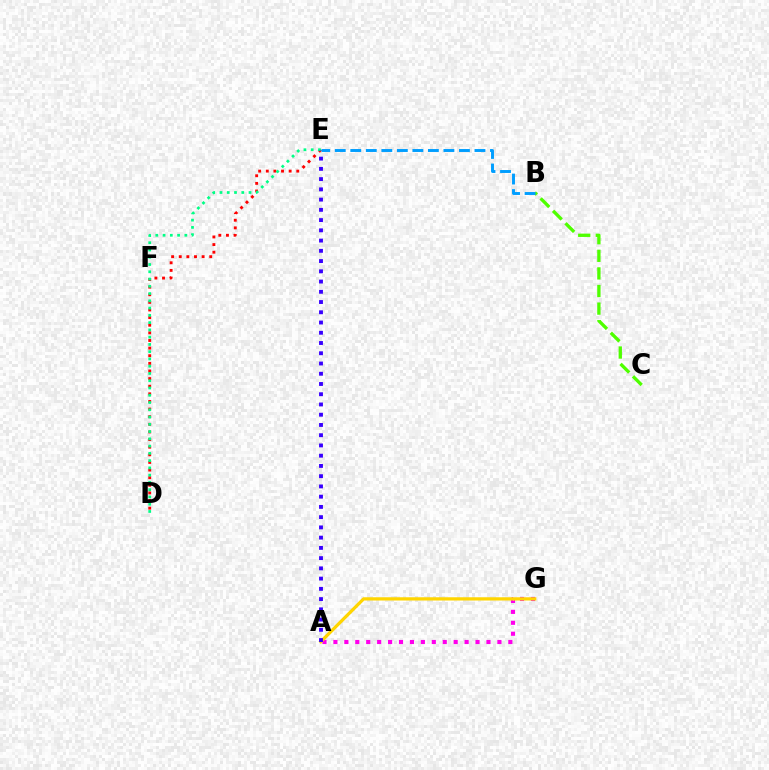{('A', 'G'): [{'color': '#ff00ed', 'line_style': 'dotted', 'thickness': 2.97}, {'color': '#ffd500', 'line_style': 'solid', 'thickness': 2.34}], ('D', 'E'): [{'color': '#ff0000', 'line_style': 'dotted', 'thickness': 2.07}, {'color': '#00ff86', 'line_style': 'dotted', 'thickness': 1.97}], ('B', 'C'): [{'color': '#4fff00', 'line_style': 'dashed', 'thickness': 2.39}], ('A', 'E'): [{'color': '#3700ff', 'line_style': 'dotted', 'thickness': 2.78}], ('B', 'E'): [{'color': '#009eff', 'line_style': 'dashed', 'thickness': 2.11}]}